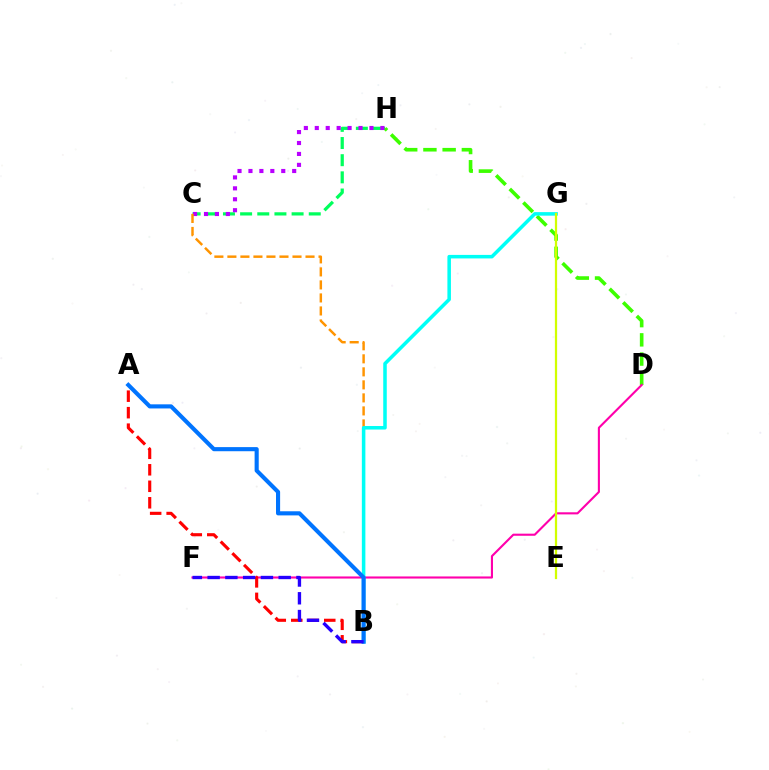{('C', 'H'): [{'color': '#00ff5c', 'line_style': 'dashed', 'thickness': 2.33}, {'color': '#b900ff', 'line_style': 'dotted', 'thickness': 2.97}], ('D', 'H'): [{'color': '#3dff00', 'line_style': 'dashed', 'thickness': 2.61}], ('D', 'F'): [{'color': '#ff00ac', 'line_style': 'solid', 'thickness': 1.52}], ('B', 'C'): [{'color': '#ff9400', 'line_style': 'dashed', 'thickness': 1.77}], ('A', 'B'): [{'color': '#ff0000', 'line_style': 'dashed', 'thickness': 2.24}, {'color': '#0074ff', 'line_style': 'solid', 'thickness': 2.96}], ('B', 'G'): [{'color': '#00fff6', 'line_style': 'solid', 'thickness': 2.54}], ('E', 'G'): [{'color': '#d1ff00', 'line_style': 'solid', 'thickness': 1.61}], ('B', 'F'): [{'color': '#2500ff', 'line_style': 'dashed', 'thickness': 2.41}]}